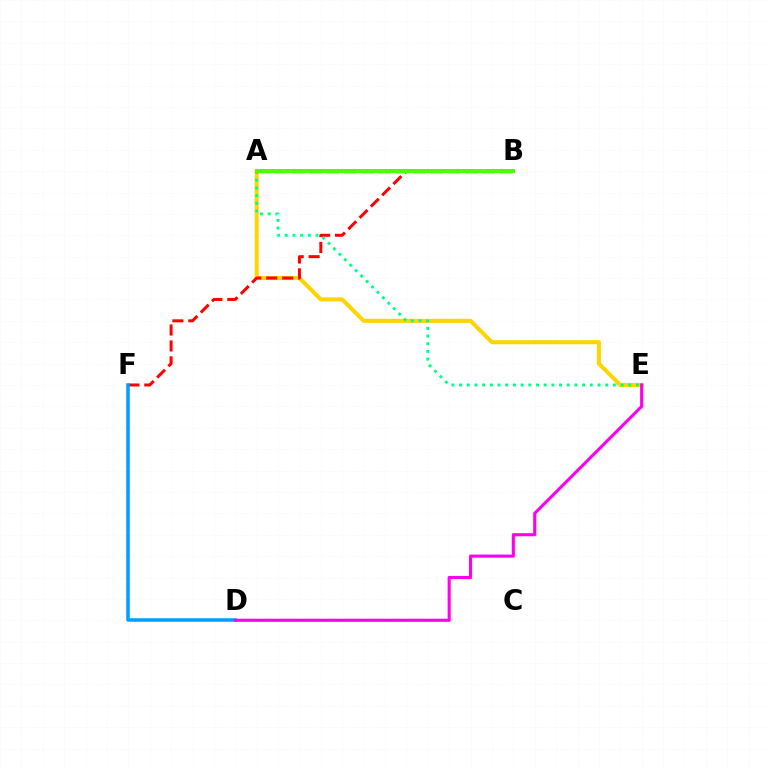{('A', 'E'): [{'color': '#ffd500', 'line_style': 'solid', 'thickness': 2.92}, {'color': '#00ff86', 'line_style': 'dotted', 'thickness': 2.09}], ('B', 'F'): [{'color': '#ff0000', 'line_style': 'dashed', 'thickness': 2.17}], ('A', 'B'): [{'color': '#3700ff', 'line_style': 'dashed', 'thickness': 2.35}, {'color': '#4fff00', 'line_style': 'solid', 'thickness': 2.86}], ('D', 'F'): [{'color': '#009eff', 'line_style': 'solid', 'thickness': 2.53}], ('D', 'E'): [{'color': '#ff00ed', 'line_style': 'solid', 'thickness': 2.23}]}